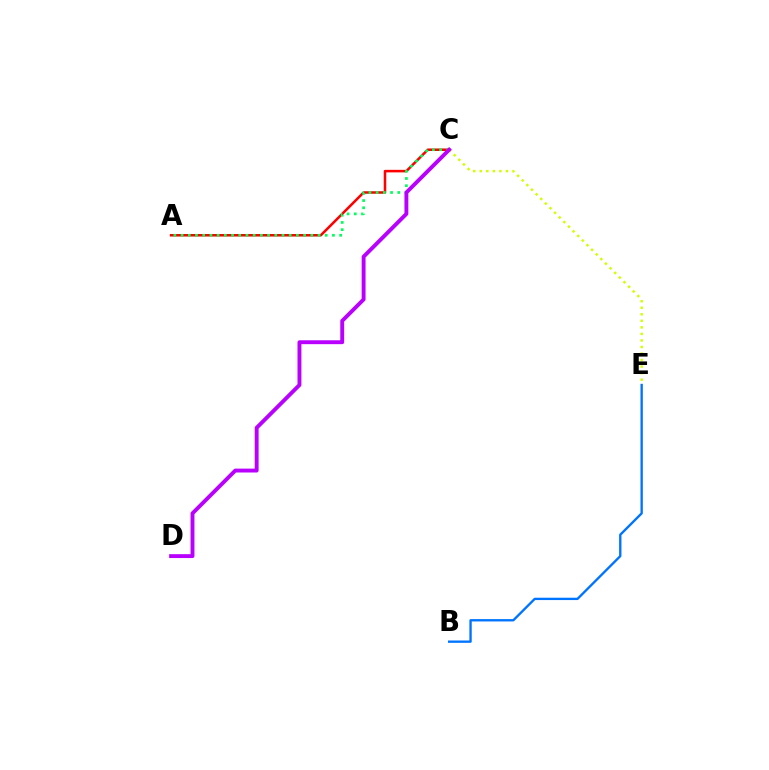{('B', 'E'): [{'color': '#0074ff', 'line_style': 'solid', 'thickness': 1.69}], ('A', 'C'): [{'color': '#ff0000', 'line_style': 'solid', 'thickness': 1.83}, {'color': '#00ff5c', 'line_style': 'dotted', 'thickness': 1.96}], ('C', 'E'): [{'color': '#d1ff00', 'line_style': 'dotted', 'thickness': 1.78}], ('C', 'D'): [{'color': '#b900ff', 'line_style': 'solid', 'thickness': 2.8}]}